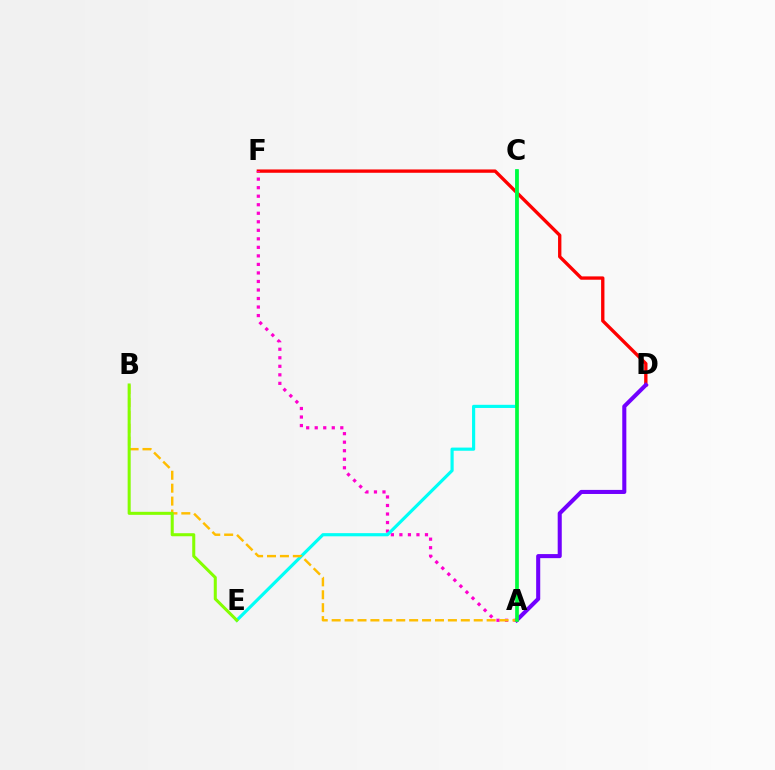{('D', 'F'): [{'color': '#ff0000', 'line_style': 'solid', 'thickness': 2.4}], ('A', 'D'): [{'color': '#7200ff', 'line_style': 'solid', 'thickness': 2.93}], ('A', 'F'): [{'color': '#ff00cf', 'line_style': 'dotted', 'thickness': 2.32}], ('C', 'E'): [{'color': '#00fff6', 'line_style': 'solid', 'thickness': 2.28}], ('A', 'B'): [{'color': '#ffbd00', 'line_style': 'dashed', 'thickness': 1.75}], ('B', 'E'): [{'color': '#84ff00', 'line_style': 'solid', 'thickness': 2.19}], ('A', 'C'): [{'color': '#004bff', 'line_style': 'solid', 'thickness': 1.62}, {'color': '#00ff39', 'line_style': 'solid', 'thickness': 2.62}]}